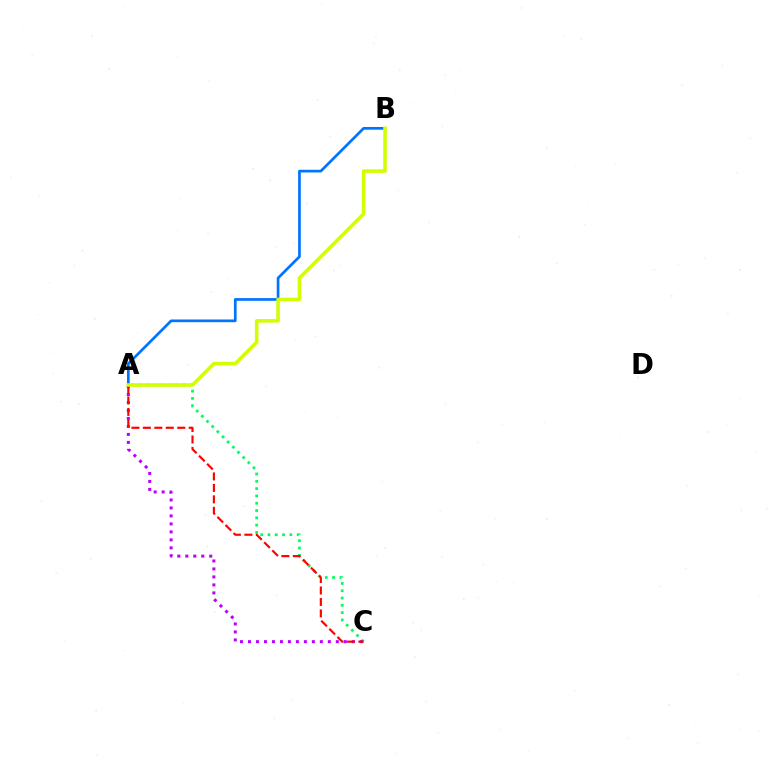{('A', 'C'): [{'color': '#00ff5c', 'line_style': 'dotted', 'thickness': 1.98}, {'color': '#b900ff', 'line_style': 'dotted', 'thickness': 2.17}, {'color': '#ff0000', 'line_style': 'dashed', 'thickness': 1.56}], ('A', 'B'): [{'color': '#0074ff', 'line_style': 'solid', 'thickness': 1.94}, {'color': '#d1ff00', 'line_style': 'solid', 'thickness': 2.57}]}